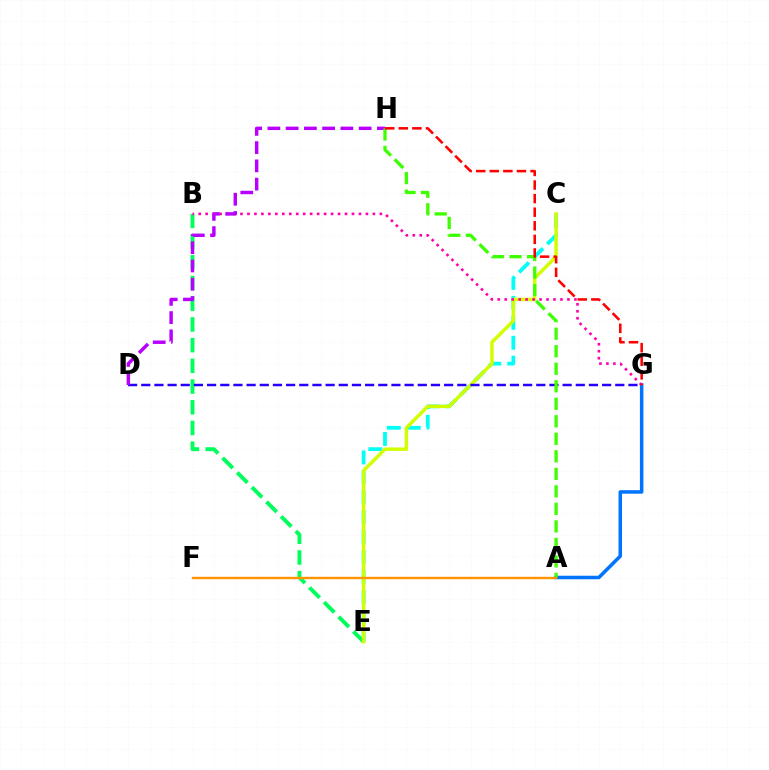{('C', 'E'): [{'color': '#00fff6', 'line_style': 'dashed', 'thickness': 2.71}, {'color': '#d1ff00', 'line_style': 'solid', 'thickness': 2.49}], ('B', 'E'): [{'color': '#00ff5c', 'line_style': 'dashed', 'thickness': 2.81}], ('D', 'G'): [{'color': '#2500ff', 'line_style': 'dashed', 'thickness': 1.79}], ('A', 'G'): [{'color': '#0074ff', 'line_style': 'solid', 'thickness': 2.53}], ('B', 'G'): [{'color': '#ff00ac', 'line_style': 'dotted', 'thickness': 1.89}], ('D', 'H'): [{'color': '#b900ff', 'line_style': 'dashed', 'thickness': 2.48}], ('A', 'H'): [{'color': '#3dff00', 'line_style': 'dashed', 'thickness': 2.38}], ('G', 'H'): [{'color': '#ff0000', 'line_style': 'dashed', 'thickness': 1.85}], ('A', 'F'): [{'color': '#ff9400', 'line_style': 'solid', 'thickness': 1.71}]}